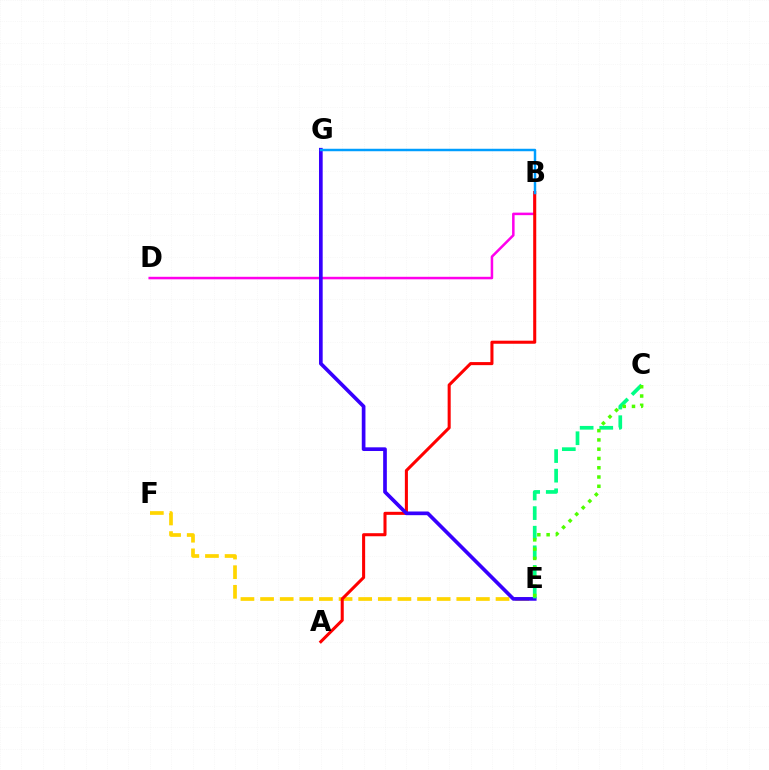{('B', 'D'): [{'color': '#ff00ed', 'line_style': 'solid', 'thickness': 1.82}], ('E', 'F'): [{'color': '#ffd500', 'line_style': 'dashed', 'thickness': 2.67}], ('A', 'B'): [{'color': '#ff0000', 'line_style': 'solid', 'thickness': 2.2}], ('E', 'G'): [{'color': '#3700ff', 'line_style': 'solid', 'thickness': 2.65}], ('B', 'G'): [{'color': '#009eff', 'line_style': 'solid', 'thickness': 1.78}], ('C', 'E'): [{'color': '#00ff86', 'line_style': 'dashed', 'thickness': 2.66}, {'color': '#4fff00', 'line_style': 'dotted', 'thickness': 2.52}]}